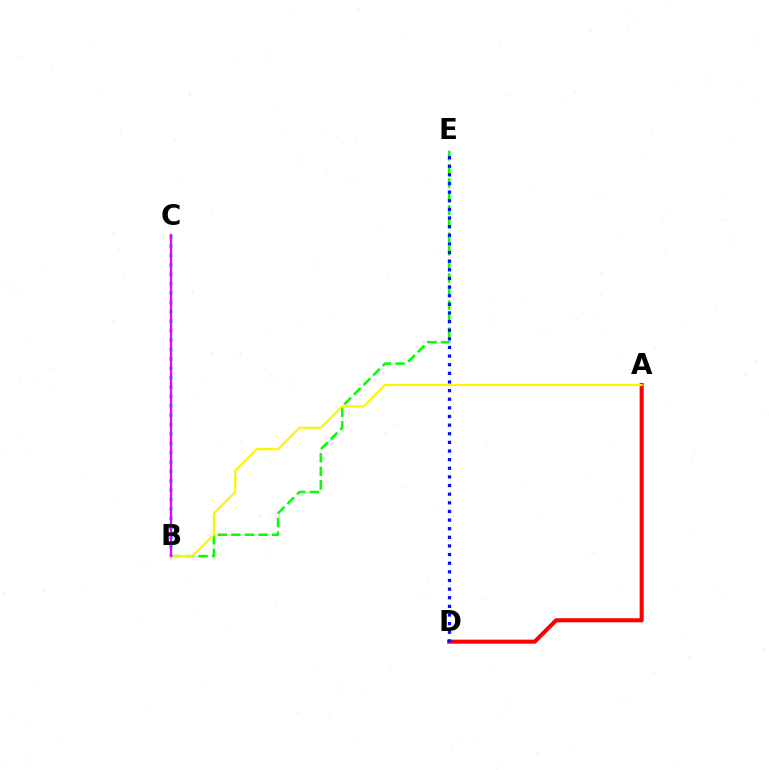{('B', 'E'): [{'color': '#08ff00', 'line_style': 'dashed', 'thickness': 1.84}], ('A', 'D'): [{'color': '#ff0000', 'line_style': 'solid', 'thickness': 2.92}], ('A', 'B'): [{'color': '#fcf500', 'line_style': 'solid', 'thickness': 1.55}], ('B', 'C'): [{'color': '#00fff6', 'line_style': 'dotted', 'thickness': 2.55}, {'color': '#ee00ff', 'line_style': 'solid', 'thickness': 1.67}], ('D', 'E'): [{'color': '#0010ff', 'line_style': 'dotted', 'thickness': 2.34}]}